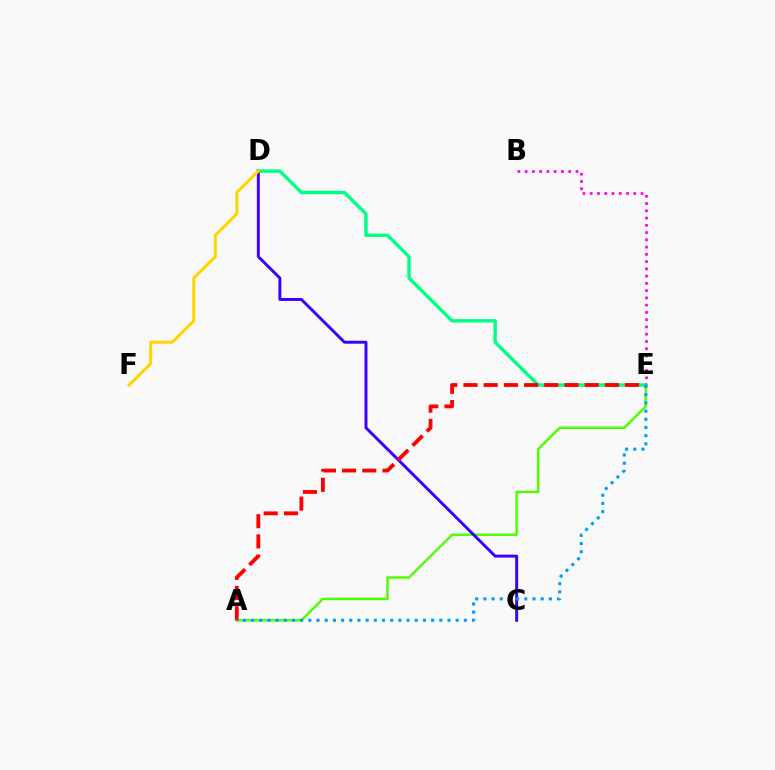{('B', 'E'): [{'color': '#ff00ed', 'line_style': 'dotted', 'thickness': 1.97}], ('A', 'E'): [{'color': '#4fff00', 'line_style': 'solid', 'thickness': 1.77}, {'color': '#ff0000', 'line_style': 'dashed', 'thickness': 2.74}, {'color': '#009eff', 'line_style': 'dotted', 'thickness': 2.22}], ('D', 'E'): [{'color': '#00ff86', 'line_style': 'solid', 'thickness': 2.45}], ('C', 'D'): [{'color': '#3700ff', 'line_style': 'solid', 'thickness': 2.11}], ('D', 'F'): [{'color': '#ffd500', 'line_style': 'solid', 'thickness': 2.17}]}